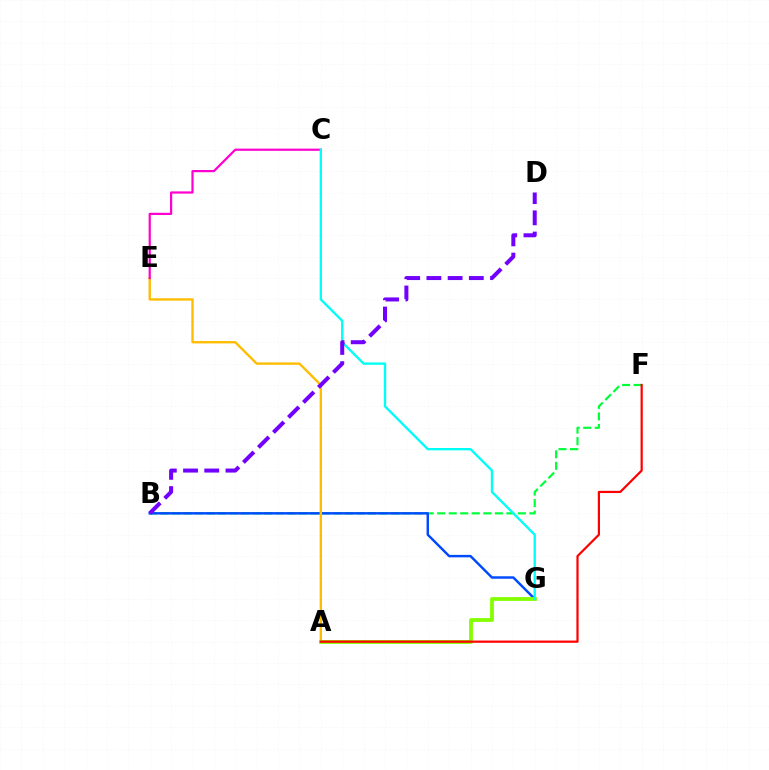{('B', 'F'): [{'color': '#00ff39', 'line_style': 'dashed', 'thickness': 1.57}], ('B', 'G'): [{'color': '#004bff', 'line_style': 'solid', 'thickness': 1.77}], ('A', 'E'): [{'color': '#ffbd00', 'line_style': 'solid', 'thickness': 1.71}], ('A', 'G'): [{'color': '#84ff00', 'line_style': 'solid', 'thickness': 2.73}], ('C', 'E'): [{'color': '#ff00cf', 'line_style': 'solid', 'thickness': 1.59}], ('C', 'G'): [{'color': '#00fff6', 'line_style': 'solid', 'thickness': 1.69}], ('B', 'D'): [{'color': '#7200ff', 'line_style': 'dashed', 'thickness': 2.88}], ('A', 'F'): [{'color': '#ff0000', 'line_style': 'solid', 'thickness': 1.59}]}